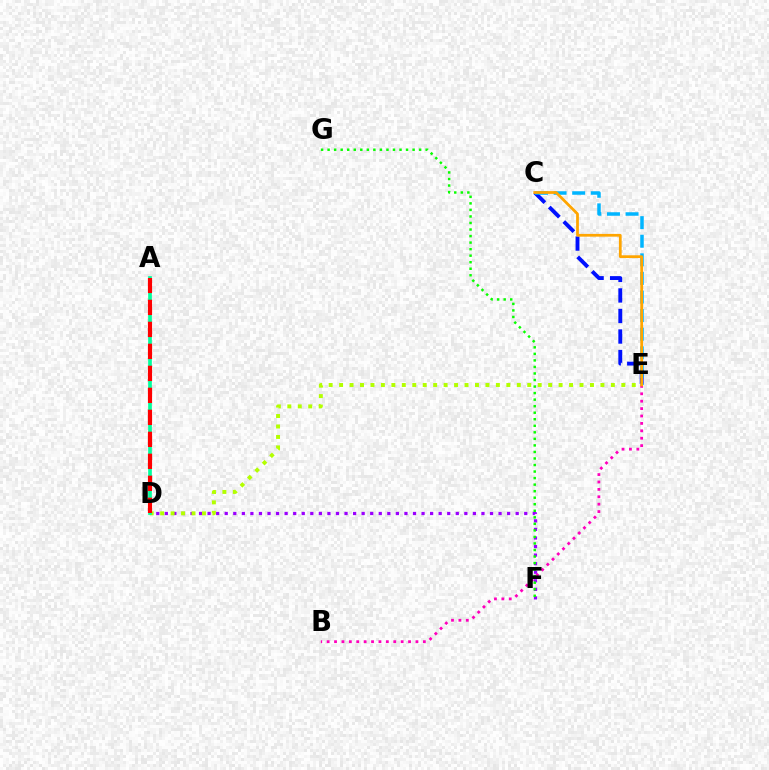{('C', 'E'): [{'color': '#0010ff', 'line_style': 'dashed', 'thickness': 2.79}, {'color': '#00b5ff', 'line_style': 'dashed', 'thickness': 2.53}, {'color': '#ffa500', 'line_style': 'solid', 'thickness': 1.98}], ('B', 'E'): [{'color': '#ff00bd', 'line_style': 'dotted', 'thickness': 2.01}], ('D', 'F'): [{'color': '#9b00ff', 'line_style': 'dotted', 'thickness': 2.33}], ('F', 'G'): [{'color': '#08ff00', 'line_style': 'dotted', 'thickness': 1.78}], ('D', 'E'): [{'color': '#b3ff00', 'line_style': 'dotted', 'thickness': 2.84}], ('A', 'D'): [{'color': '#00ff9d', 'line_style': 'solid', 'thickness': 2.66}, {'color': '#ff0000', 'line_style': 'dashed', 'thickness': 2.99}]}